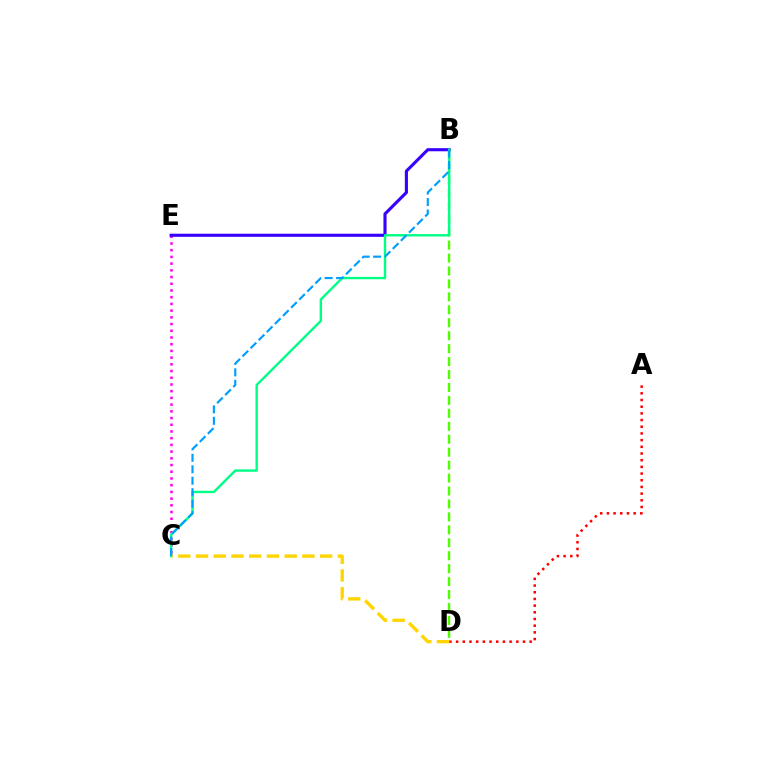{('C', 'E'): [{'color': '#ff00ed', 'line_style': 'dotted', 'thickness': 1.82}], ('B', 'E'): [{'color': '#3700ff', 'line_style': 'solid', 'thickness': 2.24}], ('B', 'D'): [{'color': '#4fff00', 'line_style': 'dashed', 'thickness': 1.76}], ('B', 'C'): [{'color': '#00ff86', 'line_style': 'solid', 'thickness': 1.73}, {'color': '#009eff', 'line_style': 'dashed', 'thickness': 1.56}], ('A', 'D'): [{'color': '#ff0000', 'line_style': 'dotted', 'thickness': 1.82}], ('C', 'D'): [{'color': '#ffd500', 'line_style': 'dashed', 'thickness': 2.41}]}